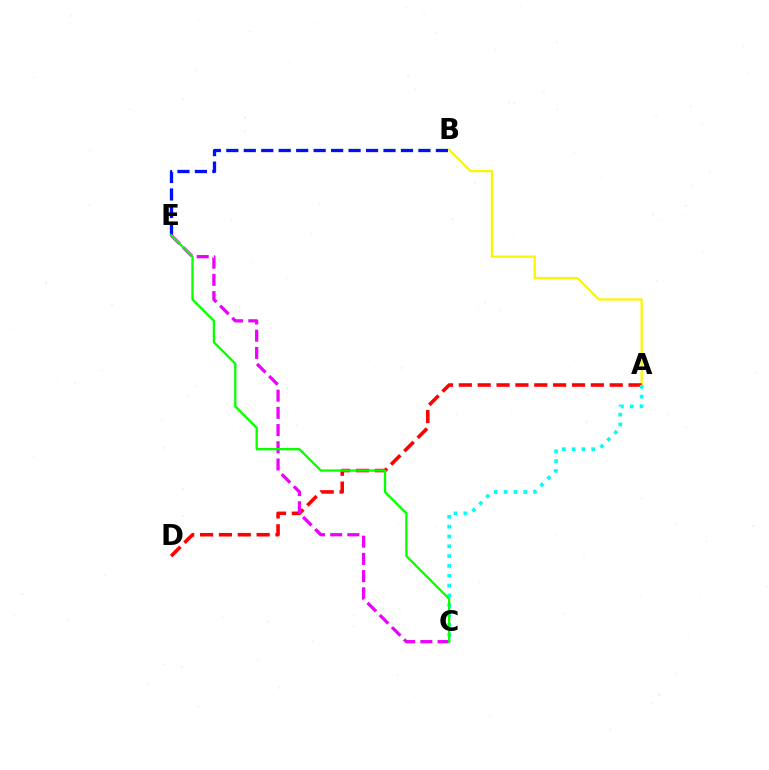{('A', 'B'): [{'color': '#fcf500', 'line_style': 'solid', 'thickness': 1.62}], ('A', 'D'): [{'color': '#ff0000', 'line_style': 'dashed', 'thickness': 2.56}], ('B', 'E'): [{'color': '#0010ff', 'line_style': 'dashed', 'thickness': 2.37}], ('C', 'E'): [{'color': '#ee00ff', 'line_style': 'dashed', 'thickness': 2.34}, {'color': '#08ff00', 'line_style': 'solid', 'thickness': 1.66}], ('A', 'C'): [{'color': '#00fff6', 'line_style': 'dotted', 'thickness': 2.67}]}